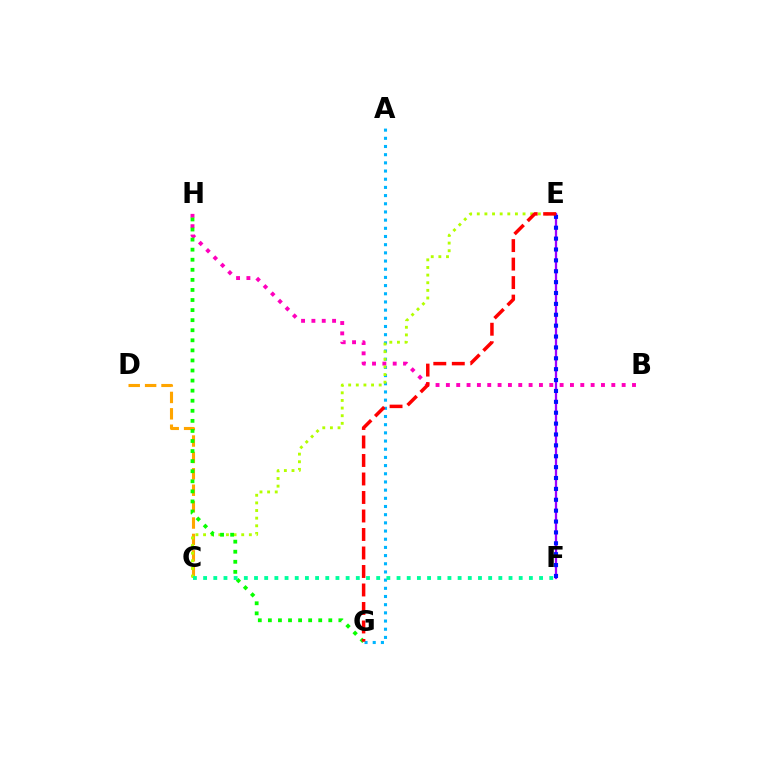{('E', 'F'): [{'color': '#9b00ff', 'line_style': 'solid', 'thickness': 1.64}, {'color': '#0010ff', 'line_style': 'dotted', 'thickness': 2.96}], ('C', 'D'): [{'color': '#ffa500', 'line_style': 'dashed', 'thickness': 2.23}], ('A', 'G'): [{'color': '#00b5ff', 'line_style': 'dotted', 'thickness': 2.22}], ('B', 'H'): [{'color': '#ff00bd', 'line_style': 'dotted', 'thickness': 2.81}], ('C', 'E'): [{'color': '#b3ff00', 'line_style': 'dotted', 'thickness': 2.07}], ('G', 'H'): [{'color': '#08ff00', 'line_style': 'dotted', 'thickness': 2.74}], ('E', 'G'): [{'color': '#ff0000', 'line_style': 'dashed', 'thickness': 2.51}], ('C', 'F'): [{'color': '#00ff9d', 'line_style': 'dotted', 'thickness': 2.77}]}